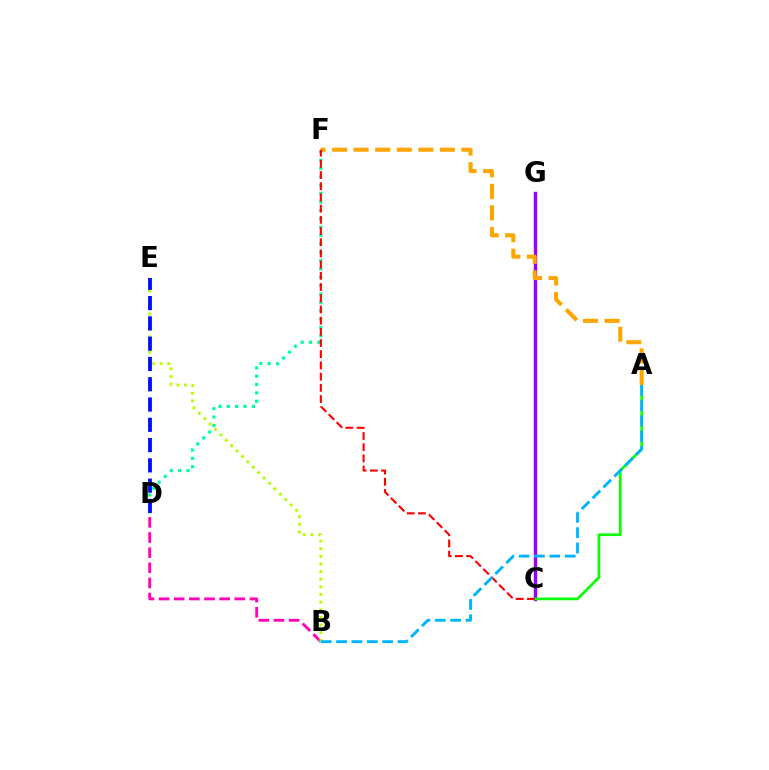{('C', 'G'): [{'color': '#9b00ff', 'line_style': 'solid', 'thickness': 2.46}], ('A', 'C'): [{'color': '#08ff00', 'line_style': 'solid', 'thickness': 1.94}], ('A', 'F'): [{'color': '#ffa500', 'line_style': 'dashed', 'thickness': 2.93}], ('B', 'D'): [{'color': '#ff00bd', 'line_style': 'dashed', 'thickness': 2.06}], ('D', 'F'): [{'color': '#00ff9d', 'line_style': 'dotted', 'thickness': 2.27}], ('B', 'E'): [{'color': '#b3ff00', 'line_style': 'dotted', 'thickness': 2.07}], ('D', 'E'): [{'color': '#0010ff', 'line_style': 'dashed', 'thickness': 2.76}], ('C', 'F'): [{'color': '#ff0000', 'line_style': 'dashed', 'thickness': 1.52}], ('A', 'B'): [{'color': '#00b5ff', 'line_style': 'dashed', 'thickness': 2.09}]}